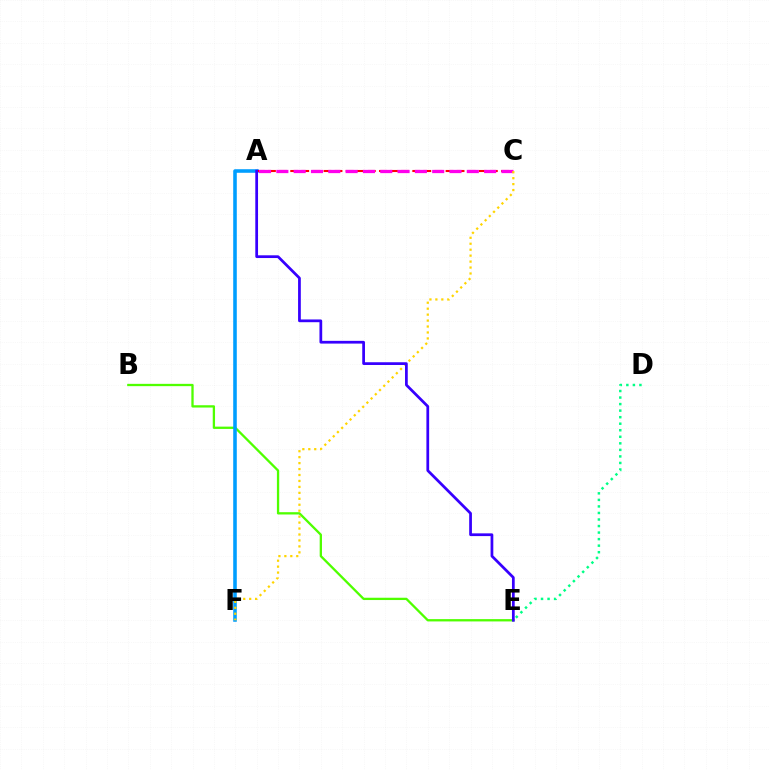{('B', 'E'): [{'color': '#4fff00', 'line_style': 'solid', 'thickness': 1.66}], ('D', 'E'): [{'color': '#00ff86', 'line_style': 'dotted', 'thickness': 1.78}], ('A', 'F'): [{'color': '#009eff', 'line_style': 'solid', 'thickness': 2.57}], ('A', 'C'): [{'color': '#ff0000', 'line_style': 'dashed', 'thickness': 1.51}, {'color': '#ff00ed', 'line_style': 'dashed', 'thickness': 2.35}], ('C', 'F'): [{'color': '#ffd500', 'line_style': 'dotted', 'thickness': 1.62}], ('A', 'E'): [{'color': '#3700ff', 'line_style': 'solid', 'thickness': 1.97}]}